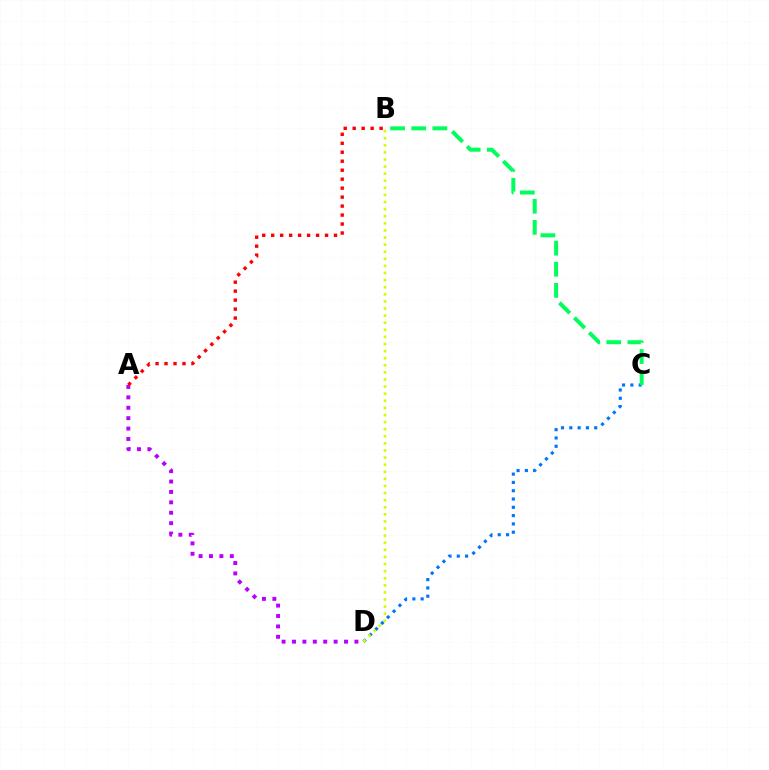{('C', 'D'): [{'color': '#0074ff', 'line_style': 'dotted', 'thickness': 2.25}], ('B', 'D'): [{'color': '#d1ff00', 'line_style': 'dotted', 'thickness': 1.93}], ('B', 'C'): [{'color': '#00ff5c', 'line_style': 'dashed', 'thickness': 2.87}], ('A', 'D'): [{'color': '#b900ff', 'line_style': 'dotted', 'thickness': 2.83}], ('A', 'B'): [{'color': '#ff0000', 'line_style': 'dotted', 'thickness': 2.44}]}